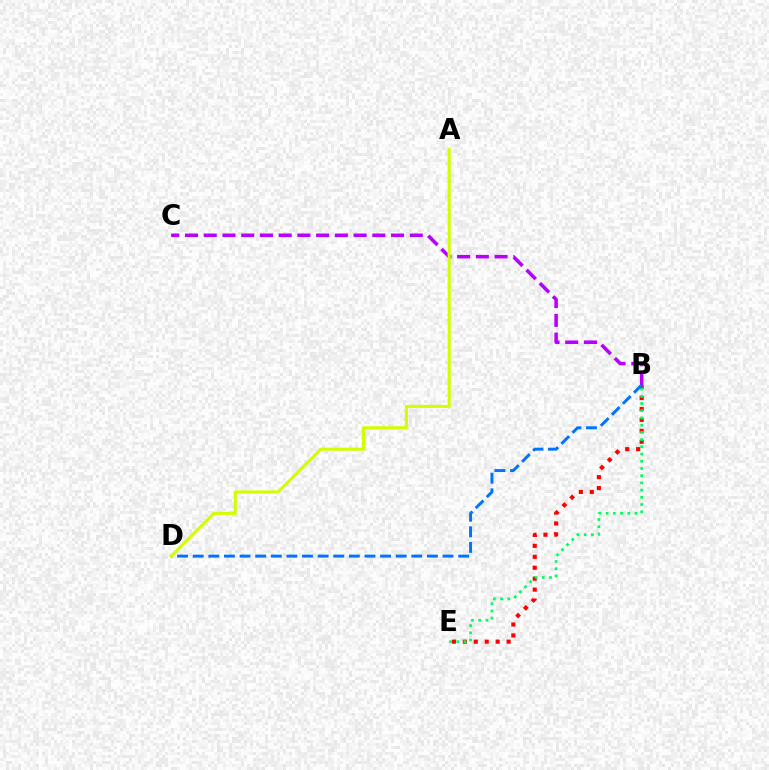{('B', 'E'): [{'color': '#ff0000', 'line_style': 'dotted', 'thickness': 2.97}, {'color': '#00ff5c', 'line_style': 'dotted', 'thickness': 1.96}], ('B', 'C'): [{'color': '#b900ff', 'line_style': 'dashed', 'thickness': 2.54}], ('B', 'D'): [{'color': '#0074ff', 'line_style': 'dashed', 'thickness': 2.12}], ('A', 'D'): [{'color': '#d1ff00', 'line_style': 'solid', 'thickness': 2.22}]}